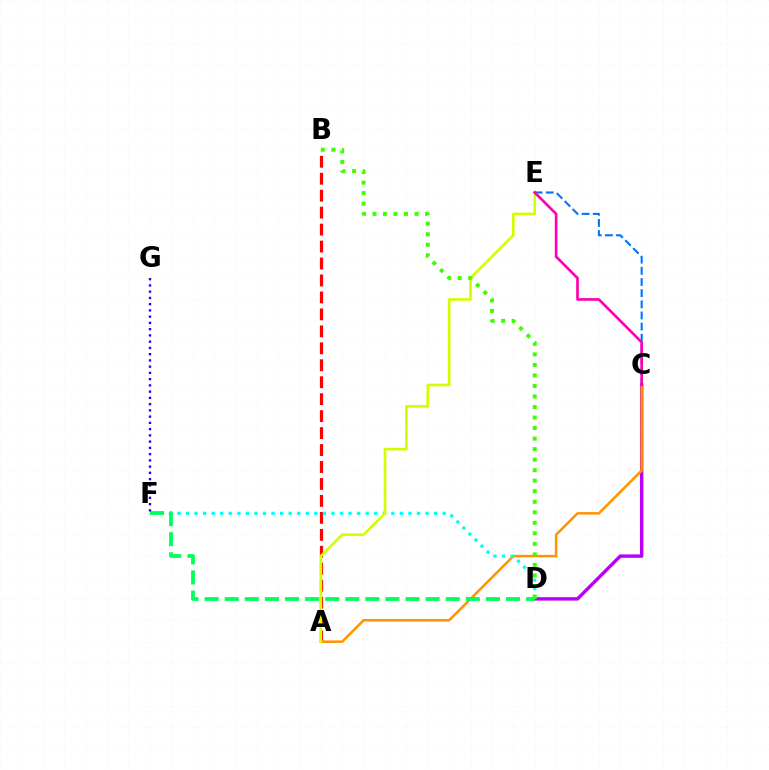{('C', 'D'): [{'color': '#b900ff', 'line_style': 'solid', 'thickness': 2.47}], ('A', 'B'): [{'color': '#ff0000', 'line_style': 'dashed', 'thickness': 2.3}], ('A', 'C'): [{'color': '#ff9400', 'line_style': 'solid', 'thickness': 1.82}], ('D', 'F'): [{'color': '#00fff6', 'line_style': 'dotted', 'thickness': 2.32}, {'color': '#00ff5c', 'line_style': 'dashed', 'thickness': 2.73}], ('A', 'E'): [{'color': '#d1ff00', 'line_style': 'solid', 'thickness': 1.91}], ('C', 'E'): [{'color': '#0074ff', 'line_style': 'dashed', 'thickness': 1.52}, {'color': '#ff00ac', 'line_style': 'solid', 'thickness': 1.91}], ('B', 'D'): [{'color': '#3dff00', 'line_style': 'dotted', 'thickness': 2.86}], ('F', 'G'): [{'color': '#2500ff', 'line_style': 'dotted', 'thickness': 1.7}]}